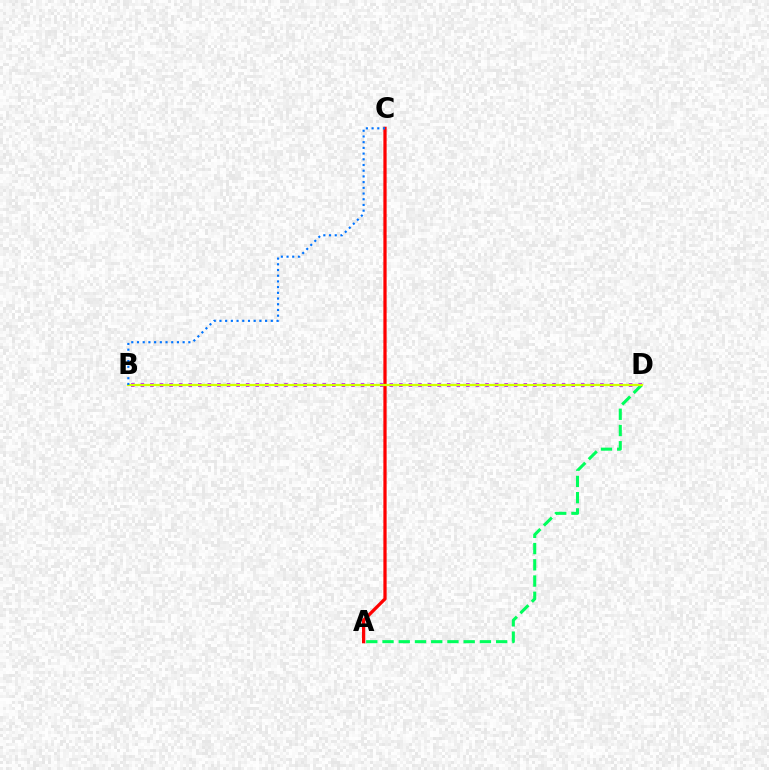{('B', 'D'): [{'color': '#b900ff', 'line_style': 'dotted', 'thickness': 2.6}, {'color': '#d1ff00', 'line_style': 'solid', 'thickness': 1.61}], ('A', 'D'): [{'color': '#00ff5c', 'line_style': 'dashed', 'thickness': 2.21}], ('A', 'C'): [{'color': '#ff0000', 'line_style': 'solid', 'thickness': 2.34}], ('B', 'C'): [{'color': '#0074ff', 'line_style': 'dotted', 'thickness': 1.55}]}